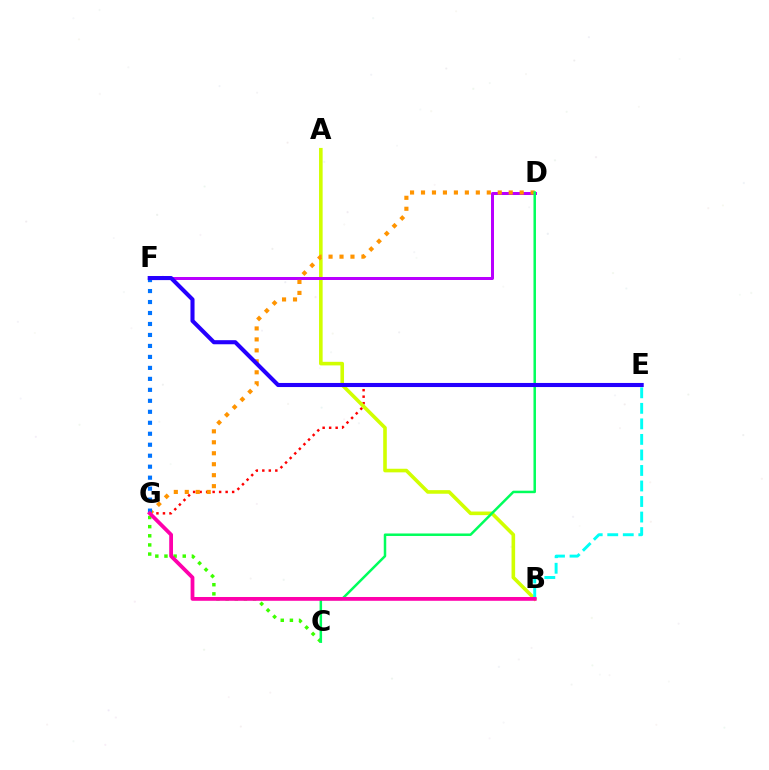{('C', 'G'): [{'color': '#3dff00', 'line_style': 'dotted', 'thickness': 2.48}], ('E', 'G'): [{'color': '#ff0000', 'line_style': 'dotted', 'thickness': 1.77}], ('A', 'B'): [{'color': '#d1ff00', 'line_style': 'solid', 'thickness': 2.59}], ('B', 'E'): [{'color': '#00fff6', 'line_style': 'dashed', 'thickness': 2.11}], ('D', 'F'): [{'color': '#b900ff', 'line_style': 'solid', 'thickness': 2.16}], ('D', 'G'): [{'color': '#ff9400', 'line_style': 'dotted', 'thickness': 2.98}], ('C', 'D'): [{'color': '#00ff5c', 'line_style': 'solid', 'thickness': 1.8}], ('F', 'G'): [{'color': '#0074ff', 'line_style': 'dotted', 'thickness': 2.98}], ('B', 'G'): [{'color': '#ff00ac', 'line_style': 'solid', 'thickness': 2.73}], ('E', 'F'): [{'color': '#2500ff', 'line_style': 'solid', 'thickness': 2.94}]}